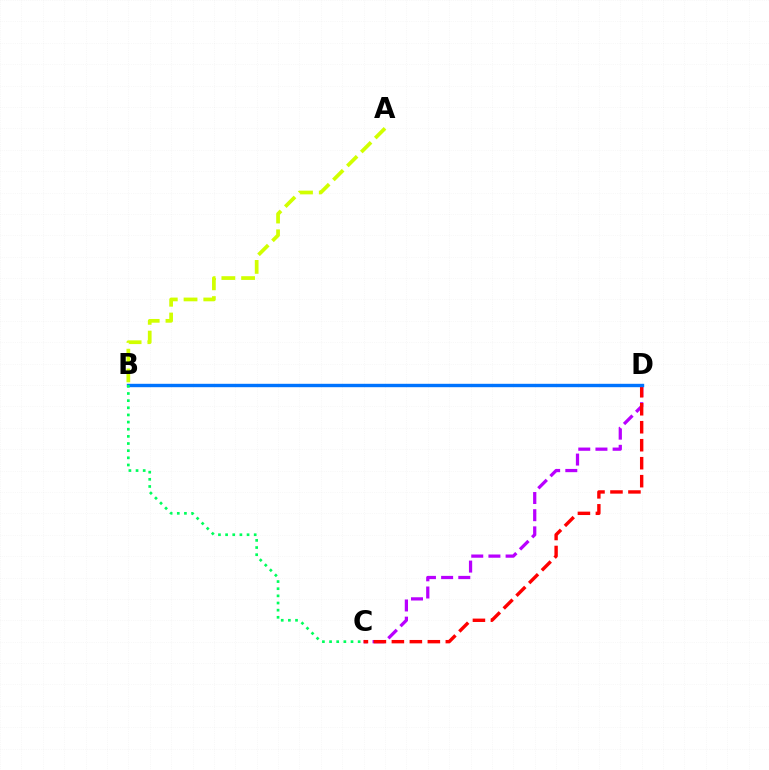{('C', 'D'): [{'color': '#b900ff', 'line_style': 'dashed', 'thickness': 2.33}, {'color': '#ff0000', 'line_style': 'dashed', 'thickness': 2.44}], ('B', 'D'): [{'color': '#0074ff', 'line_style': 'solid', 'thickness': 2.44}], ('A', 'B'): [{'color': '#d1ff00', 'line_style': 'dashed', 'thickness': 2.68}], ('B', 'C'): [{'color': '#00ff5c', 'line_style': 'dotted', 'thickness': 1.94}]}